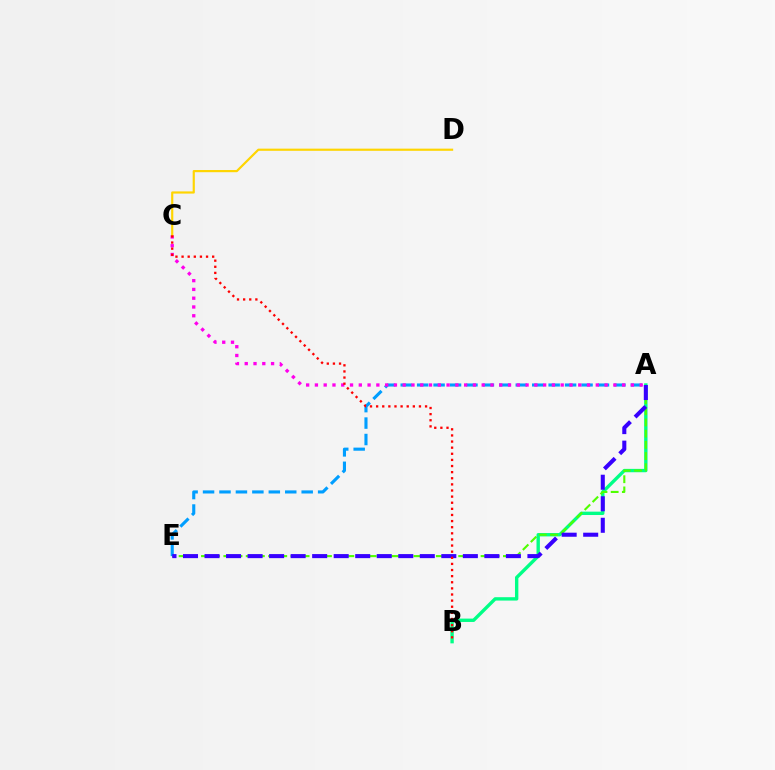{('A', 'B'): [{'color': '#00ff86', 'line_style': 'solid', 'thickness': 2.43}], ('A', 'E'): [{'color': '#4fff00', 'line_style': 'dashed', 'thickness': 1.52}, {'color': '#009eff', 'line_style': 'dashed', 'thickness': 2.23}, {'color': '#3700ff', 'line_style': 'dashed', 'thickness': 2.92}], ('A', 'C'): [{'color': '#ff00ed', 'line_style': 'dotted', 'thickness': 2.38}], ('C', 'D'): [{'color': '#ffd500', 'line_style': 'solid', 'thickness': 1.56}], ('B', 'C'): [{'color': '#ff0000', 'line_style': 'dotted', 'thickness': 1.66}]}